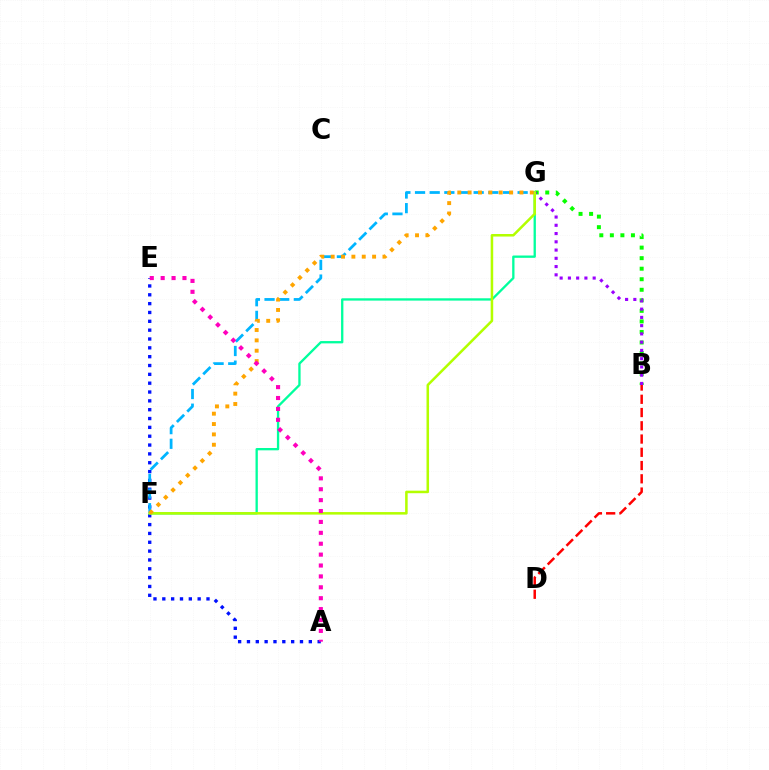{('B', 'G'): [{'color': '#08ff00', 'line_style': 'dotted', 'thickness': 2.86}, {'color': '#9b00ff', 'line_style': 'dotted', 'thickness': 2.24}], ('A', 'E'): [{'color': '#0010ff', 'line_style': 'dotted', 'thickness': 2.4}, {'color': '#ff00bd', 'line_style': 'dotted', 'thickness': 2.96}], ('F', 'G'): [{'color': '#00ff9d', 'line_style': 'solid', 'thickness': 1.67}, {'color': '#00b5ff', 'line_style': 'dashed', 'thickness': 1.99}, {'color': '#b3ff00', 'line_style': 'solid', 'thickness': 1.82}, {'color': '#ffa500', 'line_style': 'dotted', 'thickness': 2.81}], ('B', 'D'): [{'color': '#ff0000', 'line_style': 'dashed', 'thickness': 1.8}]}